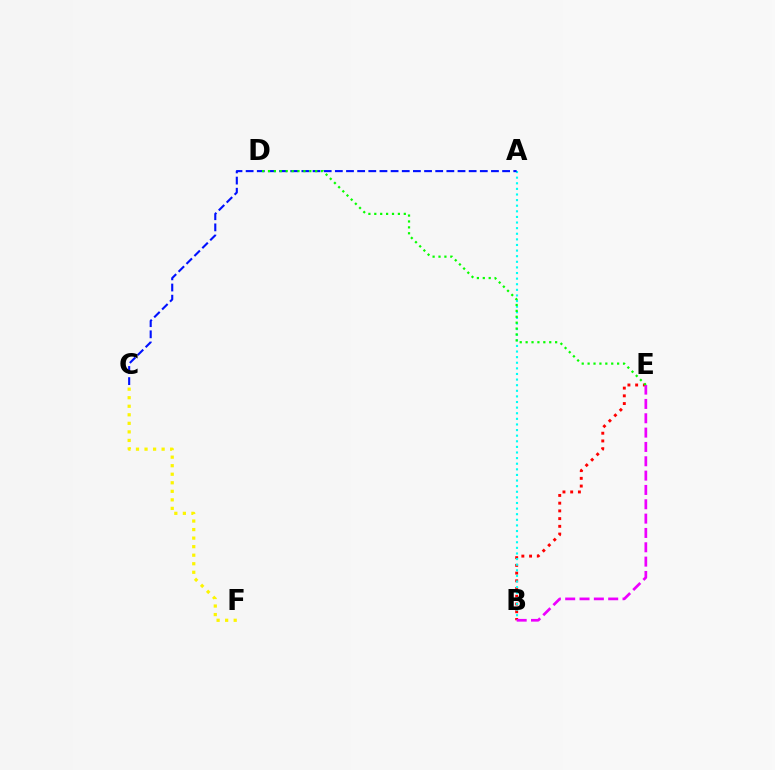{('B', 'E'): [{'color': '#ff0000', 'line_style': 'dotted', 'thickness': 2.1}, {'color': '#ee00ff', 'line_style': 'dashed', 'thickness': 1.95}], ('A', 'B'): [{'color': '#00fff6', 'line_style': 'dotted', 'thickness': 1.52}], ('A', 'C'): [{'color': '#0010ff', 'line_style': 'dashed', 'thickness': 1.51}], ('C', 'F'): [{'color': '#fcf500', 'line_style': 'dotted', 'thickness': 2.32}], ('D', 'E'): [{'color': '#08ff00', 'line_style': 'dotted', 'thickness': 1.6}]}